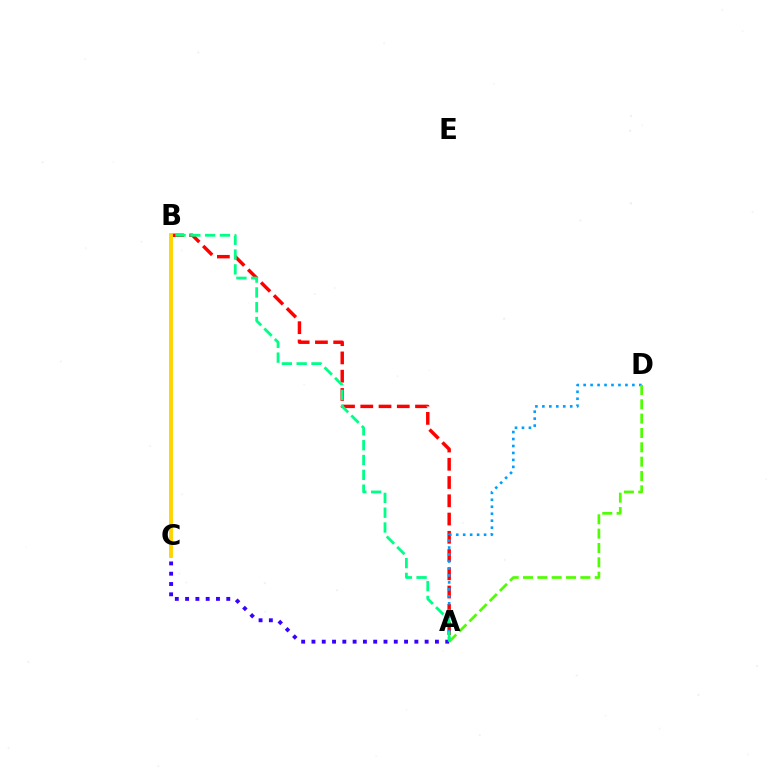{('A', 'B'): [{'color': '#ff0000', 'line_style': 'dashed', 'thickness': 2.48}, {'color': '#00ff86', 'line_style': 'dashed', 'thickness': 2.01}], ('A', 'C'): [{'color': '#3700ff', 'line_style': 'dotted', 'thickness': 2.8}], ('A', 'D'): [{'color': '#009eff', 'line_style': 'dotted', 'thickness': 1.89}, {'color': '#4fff00', 'line_style': 'dashed', 'thickness': 1.95}], ('B', 'C'): [{'color': '#ff00ed', 'line_style': 'dotted', 'thickness': 1.65}, {'color': '#ffd500', 'line_style': 'solid', 'thickness': 2.79}]}